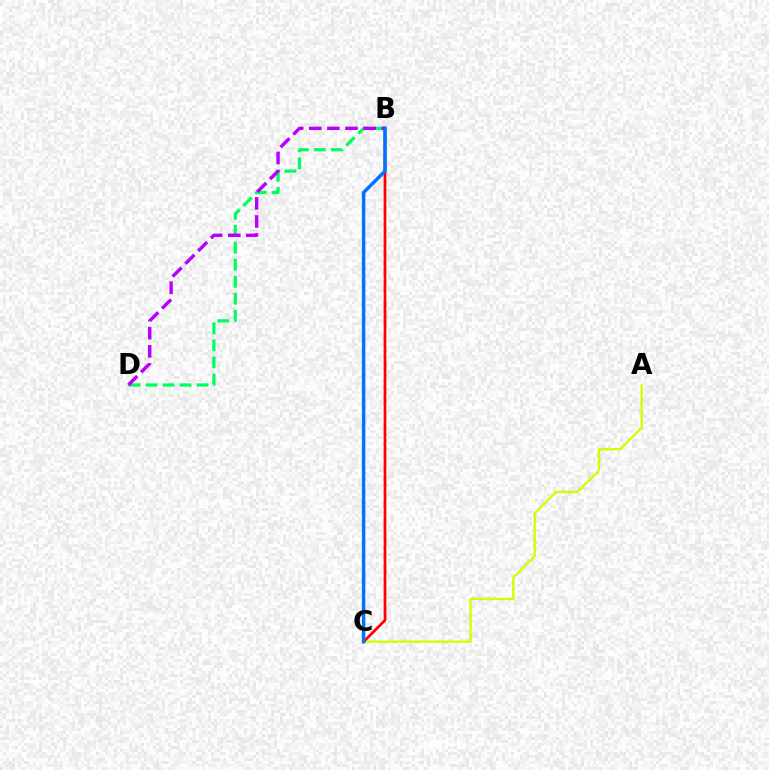{('A', 'C'): [{'color': '#d1ff00', 'line_style': 'solid', 'thickness': 1.69}], ('B', 'C'): [{'color': '#ff0000', 'line_style': 'solid', 'thickness': 1.98}, {'color': '#0074ff', 'line_style': 'solid', 'thickness': 2.48}], ('B', 'D'): [{'color': '#00ff5c', 'line_style': 'dashed', 'thickness': 2.31}, {'color': '#b900ff', 'line_style': 'dashed', 'thickness': 2.46}]}